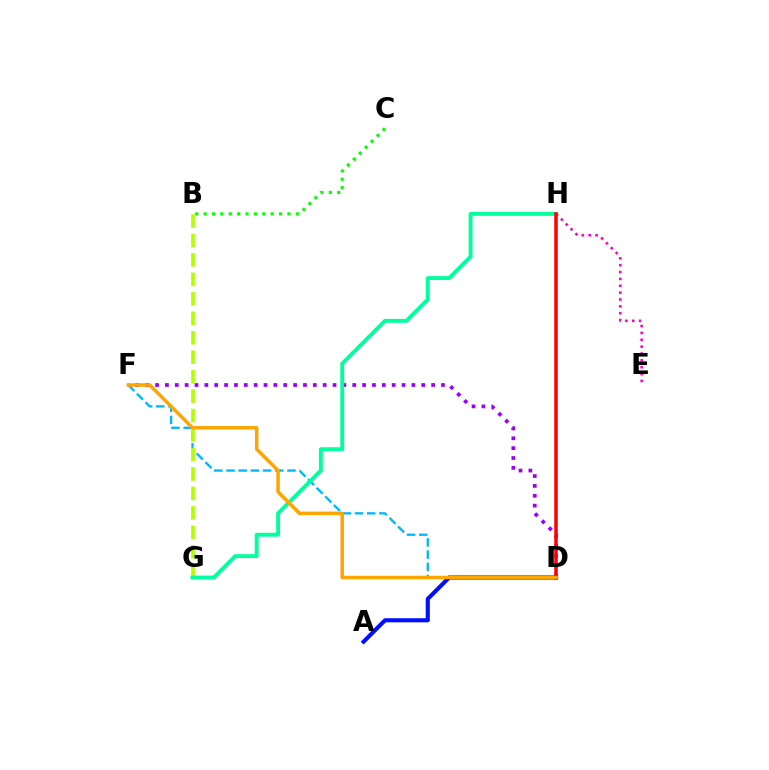{('D', 'F'): [{'color': '#00b5ff', 'line_style': 'dashed', 'thickness': 1.66}, {'color': '#9b00ff', 'line_style': 'dotted', 'thickness': 2.68}, {'color': '#ffa500', 'line_style': 'solid', 'thickness': 2.52}], ('E', 'H'): [{'color': '#ff00bd', 'line_style': 'dotted', 'thickness': 1.86}], ('B', 'C'): [{'color': '#08ff00', 'line_style': 'dotted', 'thickness': 2.28}], ('B', 'G'): [{'color': '#b3ff00', 'line_style': 'dashed', 'thickness': 2.64}], ('A', 'D'): [{'color': '#0010ff', 'line_style': 'solid', 'thickness': 2.95}], ('G', 'H'): [{'color': '#00ff9d', 'line_style': 'solid', 'thickness': 2.79}], ('D', 'H'): [{'color': '#ff0000', 'line_style': 'solid', 'thickness': 2.52}]}